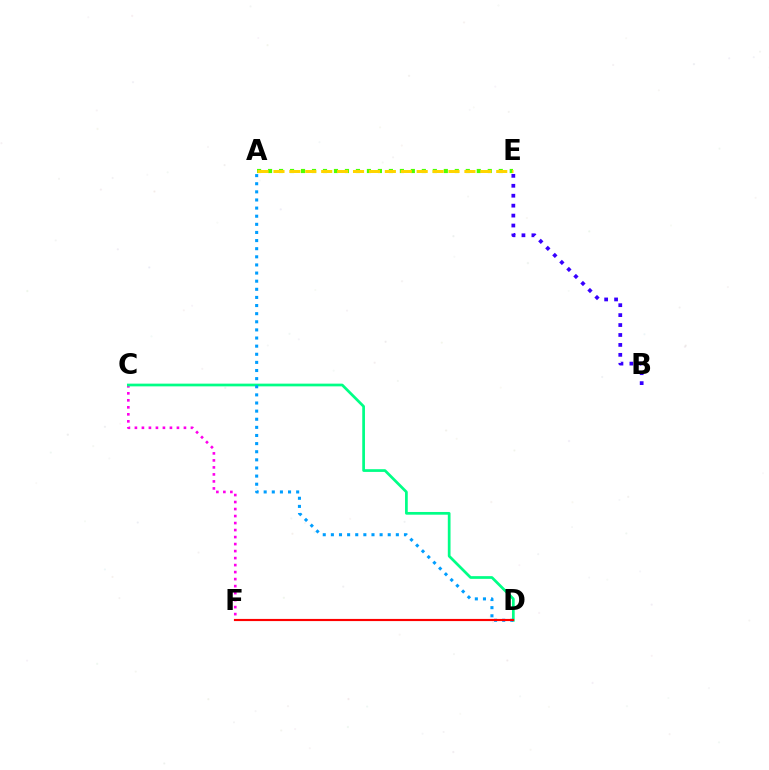{('C', 'F'): [{'color': '#ff00ed', 'line_style': 'dotted', 'thickness': 1.9}], ('C', 'D'): [{'color': '#00ff86', 'line_style': 'solid', 'thickness': 1.96}], ('B', 'E'): [{'color': '#3700ff', 'line_style': 'dotted', 'thickness': 2.7}], ('A', 'E'): [{'color': '#4fff00', 'line_style': 'dotted', 'thickness': 2.98}, {'color': '#ffd500', 'line_style': 'dashed', 'thickness': 2.16}], ('A', 'D'): [{'color': '#009eff', 'line_style': 'dotted', 'thickness': 2.21}], ('D', 'F'): [{'color': '#ff0000', 'line_style': 'solid', 'thickness': 1.55}]}